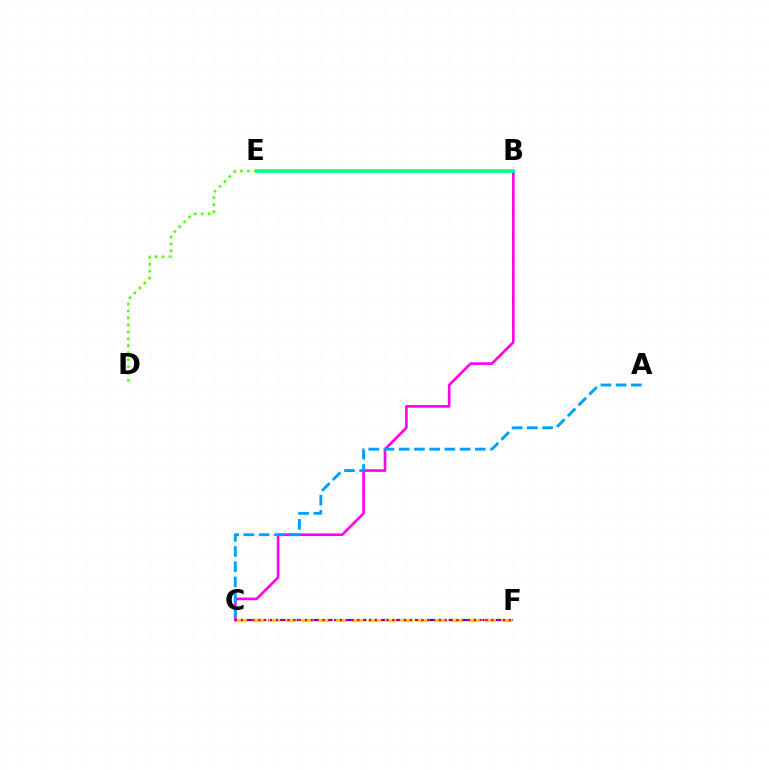{('D', 'E'): [{'color': '#4fff00', 'line_style': 'dotted', 'thickness': 1.89}], ('B', 'C'): [{'color': '#ff00ed', 'line_style': 'solid', 'thickness': 1.91}], ('C', 'F'): [{'color': '#3700ff', 'line_style': 'dashed', 'thickness': 1.53}, {'color': '#ffd500', 'line_style': 'dashed', 'thickness': 2.25}, {'color': '#ff0000', 'line_style': 'dotted', 'thickness': 1.58}], ('B', 'E'): [{'color': '#00ff86', 'line_style': 'solid', 'thickness': 2.65}], ('A', 'C'): [{'color': '#009eff', 'line_style': 'dashed', 'thickness': 2.07}]}